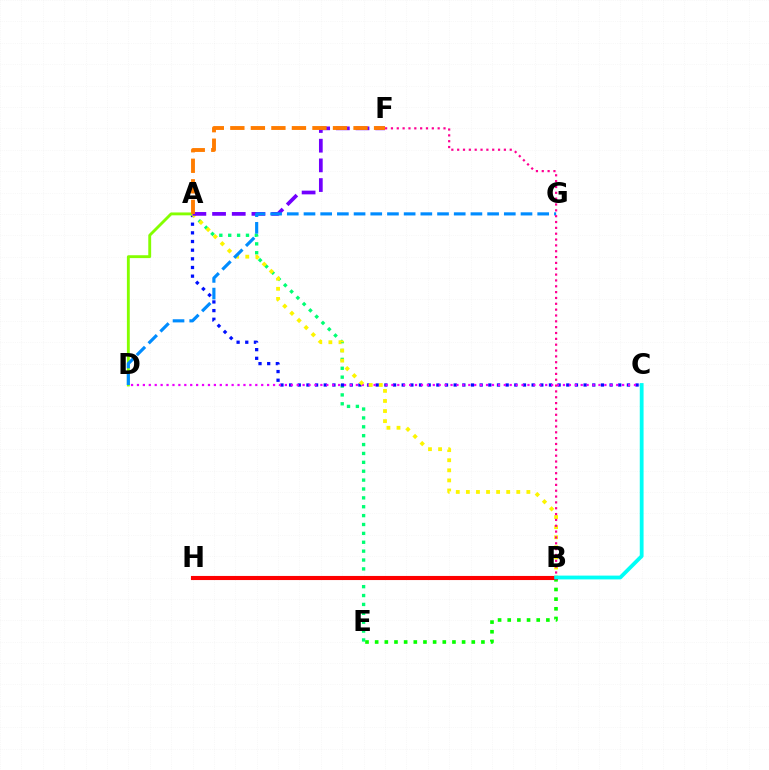{('A', 'E'): [{'color': '#00ff74', 'line_style': 'dotted', 'thickness': 2.41}], ('A', 'C'): [{'color': '#0010ff', 'line_style': 'dotted', 'thickness': 2.35}], ('A', 'D'): [{'color': '#84ff00', 'line_style': 'solid', 'thickness': 2.07}], ('C', 'D'): [{'color': '#ee00ff', 'line_style': 'dotted', 'thickness': 1.61}], ('B', 'E'): [{'color': '#08ff00', 'line_style': 'dotted', 'thickness': 2.62}], ('A', 'B'): [{'color': '#fcf500', 'line_style': 'dotted', 'thickness': 2.74}], ('B', 'H'): [{'color': '#ff0000', 'line_style': 'solid', 'thickness': 2.95}], ('A', 'F'): [{'color': '#7200ff', 'line_style': 'dashed', 'thickness': 2.67}, {'color': '#ff7c00', 'line_style': 'dashed', 'thickness': 2.79}], ('D', 'G'): [{'color': '#008cff', 'line_style': 'dashed', 'thickness': 2.27}], ('B', 'F'): [{'color': '#ff0094', 'line_style': 'dotted', 'thickness': 1.59}], ('B', 'C'): [{'color': '#00fff6', 'line_style': 'solid', 'thickness': 2.74}]}